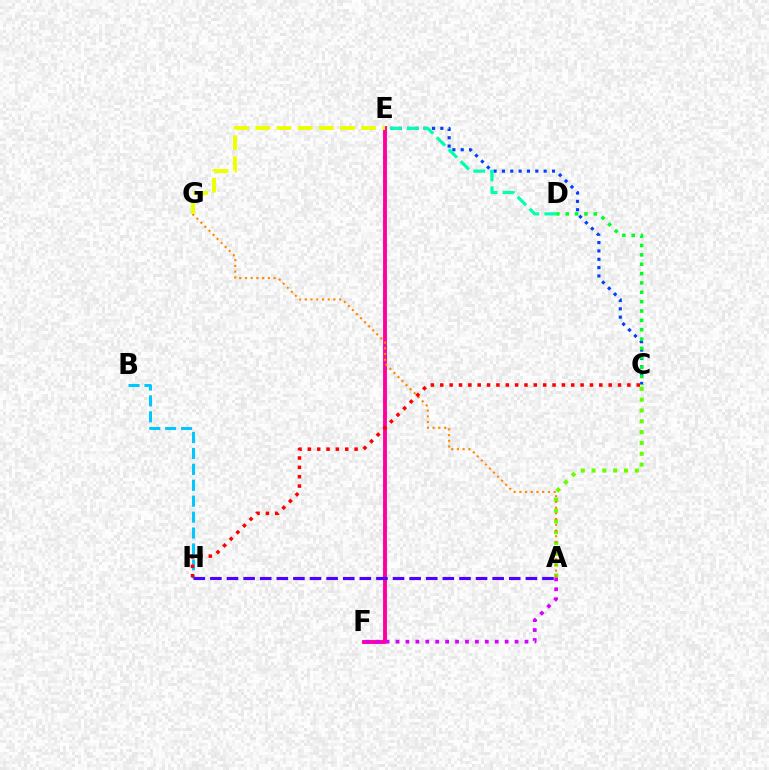{('E', 'F'): [{'color': '#ff00a0', 'line_style': 'solid', 'thickness': 2.8}], ('C', 'E'): [{'color': '#003fff', 'line_style': 'dotted', 'thickness': 2.27}], ('A', 'C'): [{'color': '#66ff00', 'line_style': 'dotted', 'thickness': 2.94}], ('B', 'H'): [{'color': '#00c7ff', 'line_style': 'dashed', 'thickness': 2.16}], ('A', 'H'): [{'color': '#4f00ff', 'line_style': 'dashed', 'thickness': 2.26}], ('A', 'G'): [{'color': '#ff8800', 'line_style': 'dotted', 'thickness': 1.55}], ('A', 'F'): [{'color': '#d600ff', 'line_style': 'dotted', 'thickness': 2.7}], ('C', 'D'): [{'color': '#00ff27', 'line_style': 'dotted', 'thickness': 2.54}], ('D', 'E'): [{'color': '#00ffaf', 'line_style': 'dashed', 'thickness': 2.29}], ('E', 'G'): [{'color': '#eeff00', 'line_style': 'dashed', 'thickness': 2.88}], ('C', 'H'): [{'color': '#ff0000', 'line_style': 'dotted', 'thickness': 2.54}]}